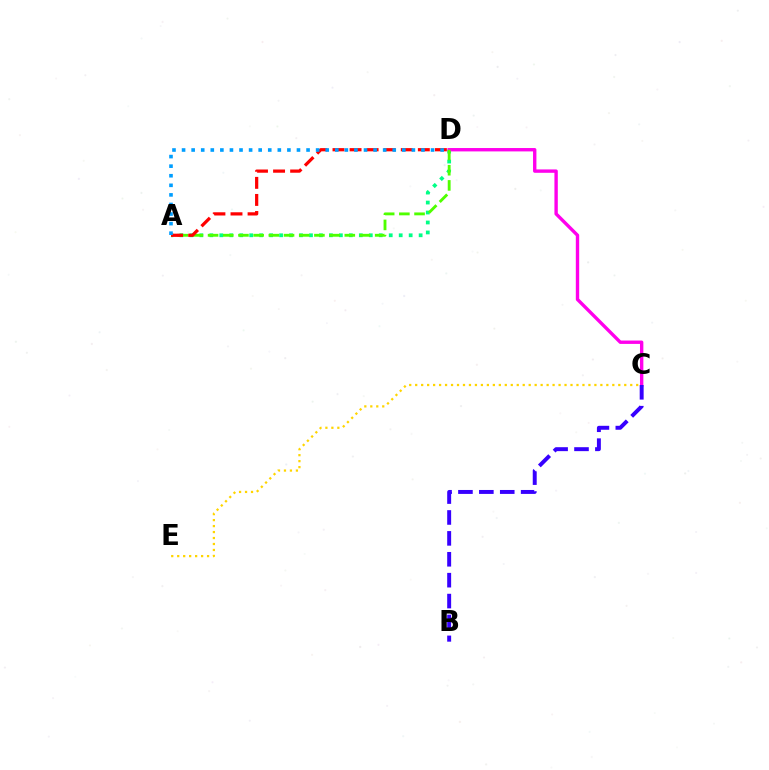{('A', 'D'): [{'color': '#00ff86', 'line_style': 'dotted', 'thickness': 2.71}, {'color': '#4fff00', 'line_style': 'dashed', 'thickness': 2.06}, {'color': '#ff0000', 'line_style': 'dashed', 'thickness': 2.32}, {'color': '#009eff', 'line_style': 'dotted', 'thickness': 2.6}], ('C', 'E'): [{'color': '#ffd500', 'line_style': 'dotted', 'thickness': 1.62}], ('C', 'D'): [{'color': '#ff00ed', 'line_style': 'solid', 'thickness': 2.43}], ('B', 'C'): [{'color': '#3700ff', 'line_style': 'dashed', 'thickness': 2.84}]}